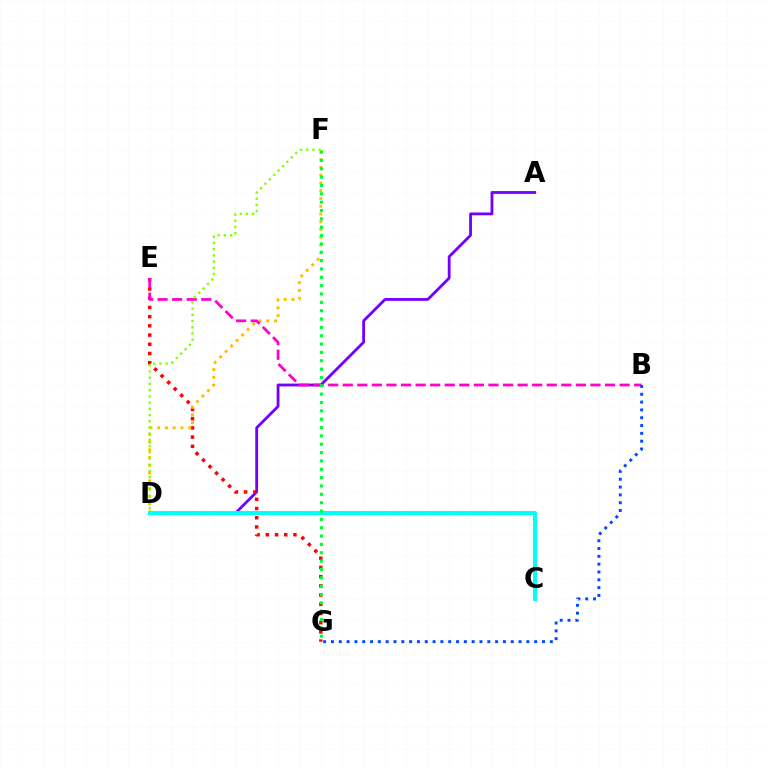{('A', 'D'): [{'color': '#7200ff', 'line_style': 'solid', 'thickness': 2.02}], ('E', 'G'): [{'color': '#ff0000', 'line_style': 'dotted', 'thickness': 2.5}], ('D', 'F'): [{'color': '#ffbd00', 'line_style': 'dotted', 'thickness': 2.11}, {'color': '#84ff00', 'line_style': 'dotted', 'thickness': 1.69}], ('B', 'E'): [{'color': '#ff00cf', 'line_style': 'dashed', 'thickness': 1.98}], ('C', 'D'): [{'color': '#00fff6', 'line_style': 'solid', 'thickness': 2.9}], ('B', 'G'): [{'color': '#004bff', 'line_style': 'dotted', 'thickness': 2.12}], ('F', 'G'): [{'color': '#00ff39', 'line_style': 'dotted', 'thickness': 2.27}]}